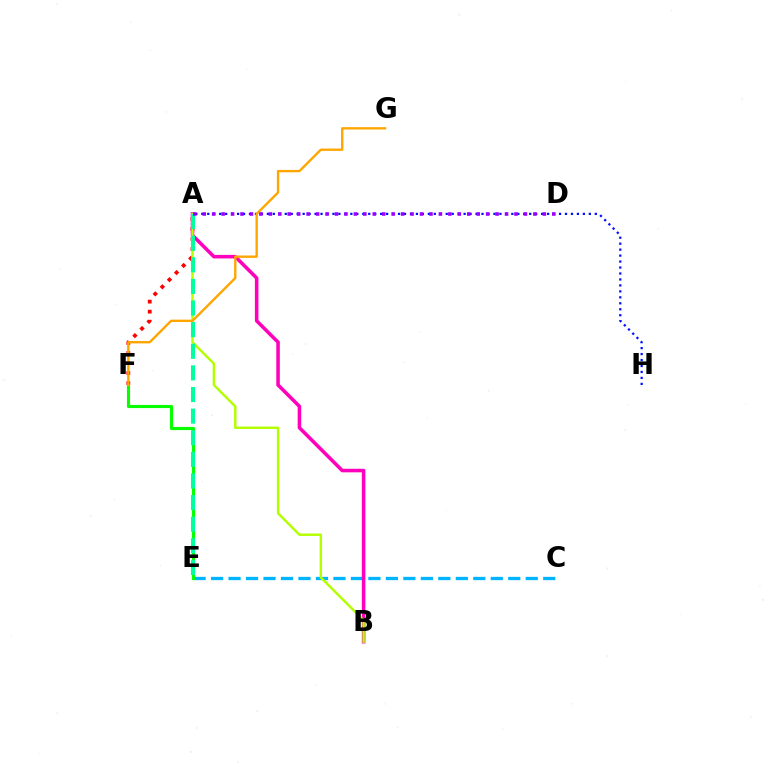{('A', 'H'): [{'color': '#0010ff', 'line_style': 'dotted', 'thickness': 1.62}], ('C', 'E'): [{'color': '#00b5ff', 'line_style': 'dashed', 'thickness': 2.37}], ('A', 'B'): [{'color': '#ff00bd', 'line_style': 'solid', 'thickness': 2.56}, {'color': '#b3ff00', 'line_style': 'solid', 'thickness': 1.76}], ('A', 'F'): [{'color': '#ff0000', 'line_style': 'dotted', 'thickness': 2.73}], ('E', 'F'): [{'color': '#08ff00', 'line_style': 'solid', 'thickness': 2.25}], ('F', 'G'): [{'color': '#ffa500', 'line_style': 'solid', 'thickness': 1.7}], ('A', 'E'): [{'color': '#00ff9d', 'line_style': 'dashed', 'thickness': 2.94}], ('A', 'D'): [{'color': '#9b00ff', 'line_style': 'dotted', 'thickness': 2.57}]}